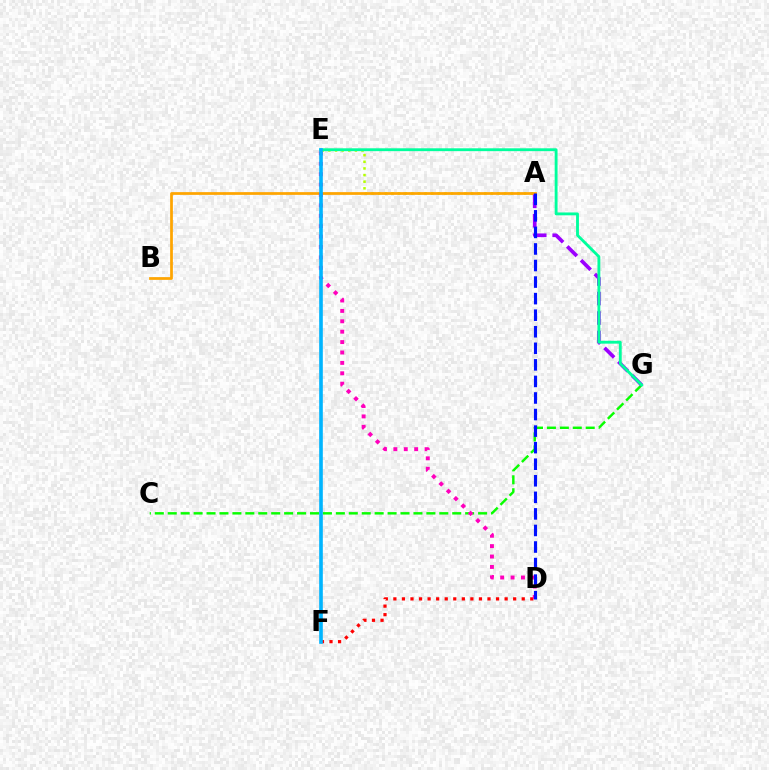{('D', 'F'): [{'color': '#ff0000', 'line_style': 'dotted', 'thickness': 2.32}], ('A', 'E'): [{'color': '#b3ff00', 'line_style': 'dotted', 'thickness': 1.8}], ('C', 'G'): [{'color': '#08ff00', 'line_style': 'dashed', 'thickness': 1.76}], ('A', 'B'): [{'color': '#ffa500', 'line_style': 'solid', 'thickness': 1.97}], ('A', 'G'): [{'color': '#9b00ff', 'line_style': 'dashed', 'thickness': 2.65}], ('E', 'G'): [{'color': '#00ff9d', 'line_style': 'solid', 'thickness': 2.05}], ('D', 'E'): [{'color': '#ff00bd', 'line_style': 'dotted', 'thickness': 2.82}], ('A', 'D'): [{'color': '#0010ff', 'line_style': 'dashed', 'thickness': 2.25}], ('E', 'F'): [{'color': '#00b5ff', 'line_style': 'solid', 'thickness': 2.61}]}